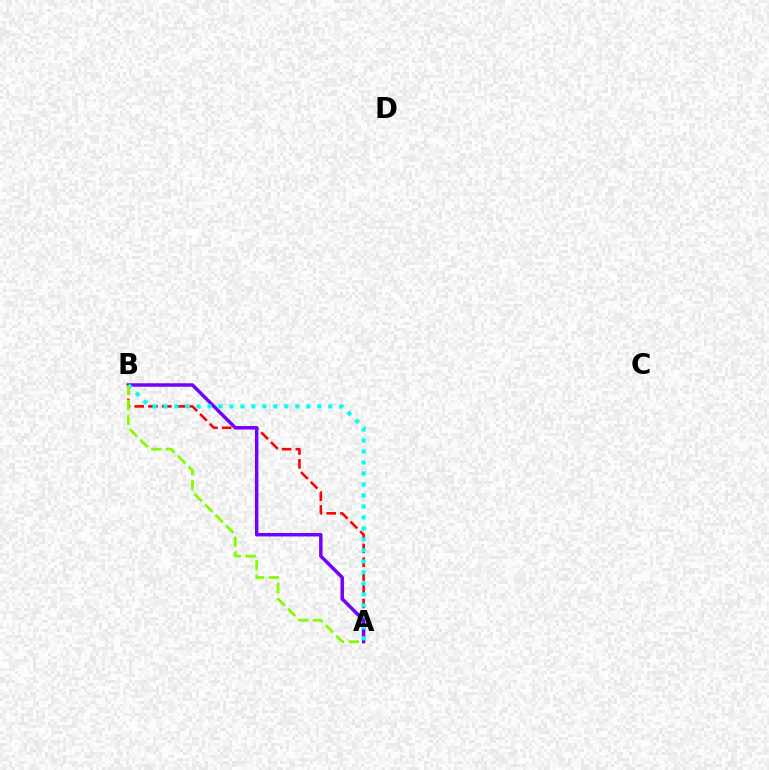{('A', 'B'): [{'color': '#ff0000', 'line_style': 'dashed', 'thickness': 1.87}, {'color': '#7200ff', 'line_style': 'solid', 'thickness': 2.48}, {'color': '#00fff6', 'line_style': 'dotted', 'thickness': 2.99}, {'color': '#84ff00', 'line_style': 'dashed', 'thickness': 2.02}]}